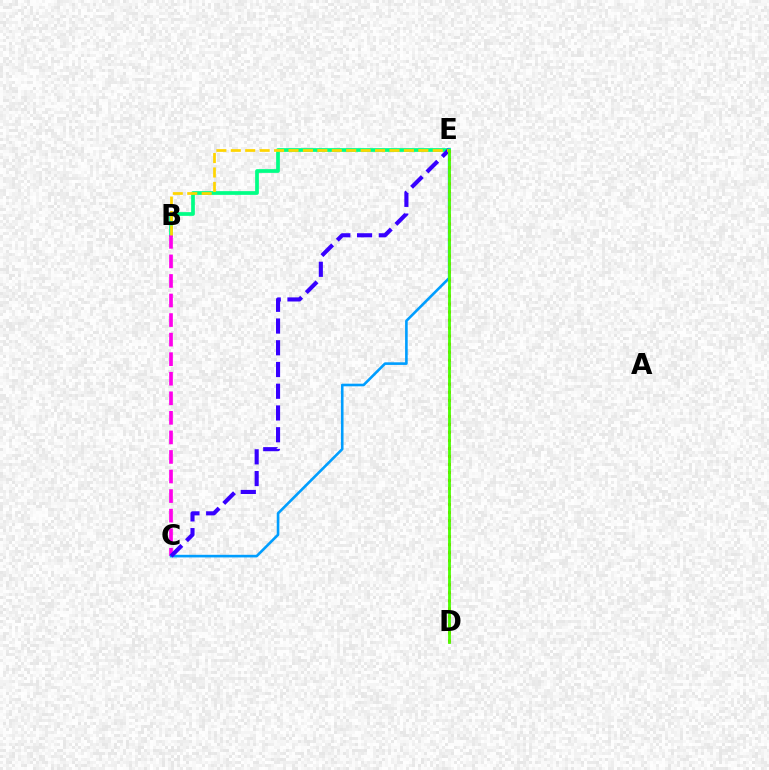{('B', 'E'): [{'color': '#00ff86', 'line_style': 'solid', 'thickness': 2.67}, {'color': '#ffd500', 'line_style': 'dashed', 'thickness': 1.96}], ('B', 'C'): [{'color': '#ff00ed', 'line_style': 'dashed', 'thickness': 2.66}], ('C', 'E'): [{'color': '#009eff', 'line_style': 'solid', 'thickness': 1.88}, {'color': '#3700ff', 'line_style': 'dashed', 'thickness': 2.95}], ('D', 'E'): [{'color': '#ff0000', 'line_style': 'dotted', 'thickness': 2.18}, {'color': '#4fff00', 'line_style': 'solid', 'thickness': 2.01}]}